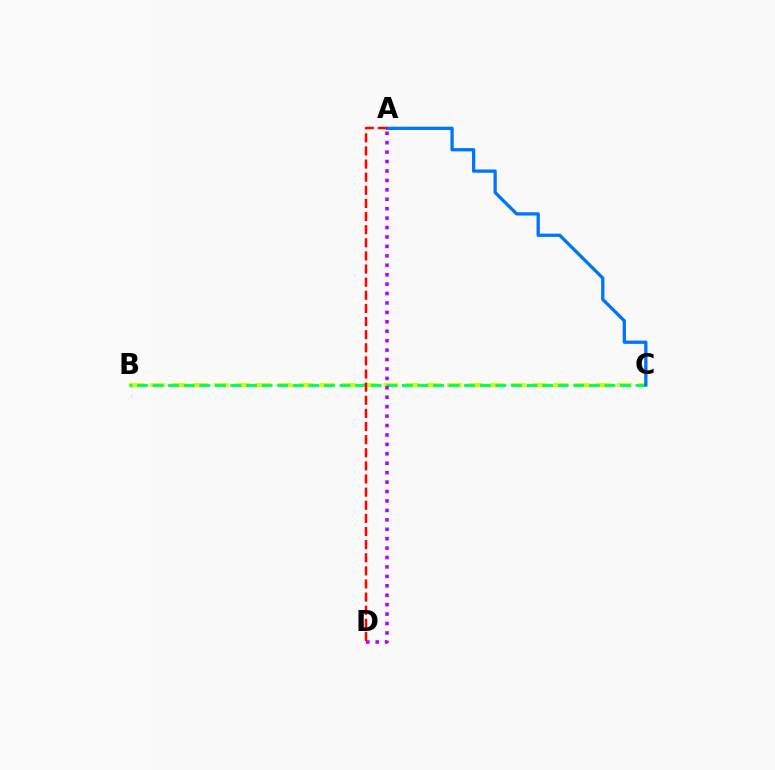{('B', 'C'): [{'color': '#d1ff00', 'line_style': 'dashed', 'thickness': 2.88}, {'color': '#00ff5c', 'line_style': 'dashed', 'thickness': 2.12}], ('A', 'C'): [{'color': '#0074ff', 'line_style': 'solid', 'thickness': 2.37}], ('A', 'D'): [{'color': '#ff0000', 'line_style': 'dashed', 'thickness': 1.78}, {'color': '#b900ff', 'line_style': 'dotted', 'thickness': 2.56}]}